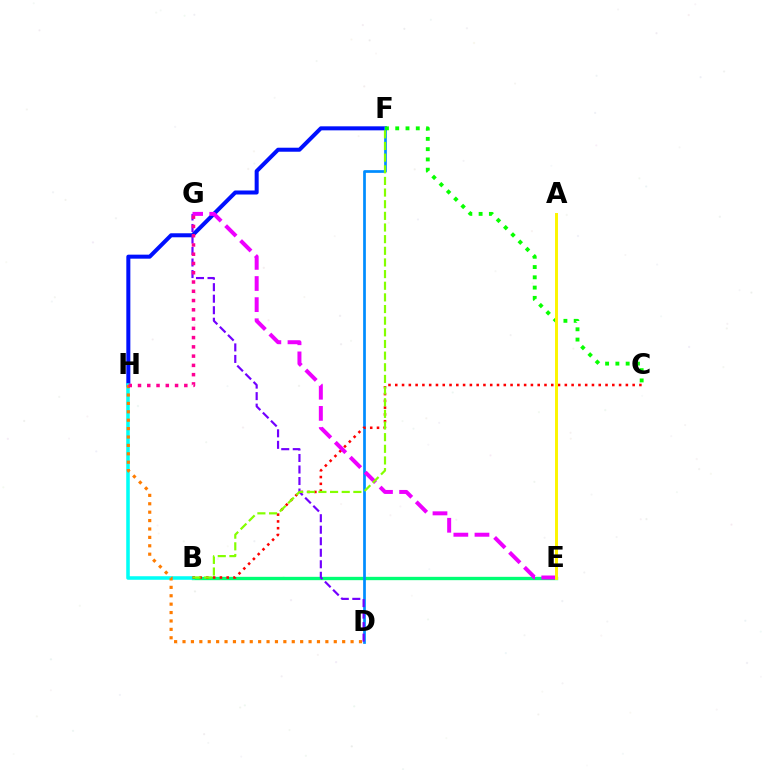{('B', 'E'): [{'color': '#00ff74', 'line_style': 'solid', 'thickness': 2.4}], ('F', 'H'): [{'color': '#0010ff', 'line_style': 'solid', 'thickness': 2.89}], ('D', 'F'): [{'color': '#008cff', 'line_style': 'solid', 'thickness': 1.96}], ('B', 'H'): [{'color': '#00fff6', 'line_style': 'solid', 'thickness': 2.55}], ('C', 'F'): [{'color': '#08ff00', 'line_style': 'dotted', 'thickness': 2.79}], ('B', 'C'): [{'color': '#ff0000', 'line_style': 'dotted', 'thickness': 1.84}], ('D', 'G'): [{'color': '#7200ff', 'line_style': 'dashed', 'thickness': 1.56}], ('E', 'G'): [{'color': '#ee00ff', 'line_style': 'dashed', 'thickness': 2.87}], ('D', 'H'): [{'color': '#ff7c00', 'line_style': 'dotted', 'thickness': 2.28}], ('A', 'E'): [{'color': '#fcf500', 'line_style': 'solid', 'thickness': 2.13}], ('B', 'F'): [{'color': '#84ff00', 'line_style': 'dashed', 'thickness': 1.58}], ('G', 'H'): [{'color': '#ff0094', 'line_style': 'dotted', 'thickness': 2.52}]}